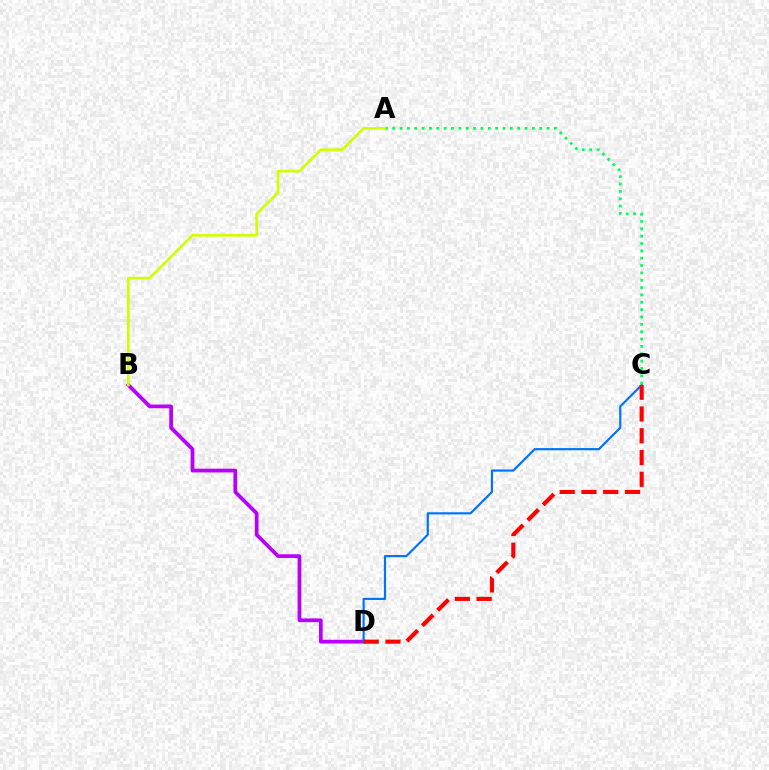{('B', 'D'): [{'color': '#b900ff', 'line_style': 'solid', 'thickness': 2.69}], ('C', 'D'): [{'color': '#0074ff', 'line_style': 'solid', 'thickness': 1.57}, {'color': '#ff0000', 'line_style': 'dashed', 'thickness': 2.96}], ('A', 'C'): [{'color': '#00ff5c', 'line_style': 'dotted', 'thickness': 2.0}], ('A', 'B'): [{'color': '#d1ff00', 'line_style': 'solid', 'thickness': 1.9}]}